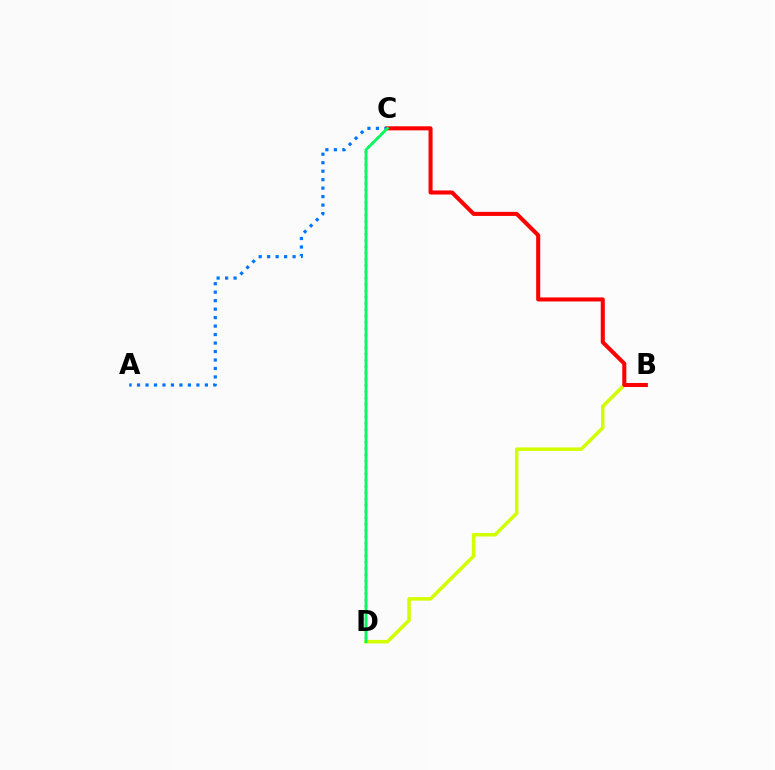{('A', 'C'): [{'color': '#0074ff', 'line_style': 'dotted', 'thickness': 2.3}], ('B', 'D'): [{'color': '#d1ff00', 'line_style': 'solid', 'thickness': 2.54}], ('B', 'C'): [{'color': '#ff0000', 'line_style': 'solid', 'thickness': 2.92}], ('C', 'D'): [{'color': '#b900ff', 'line_style': 'dotted', 'thickness': 1.71}, {'color': '#00ff5c', 'line_style': 'solid', 'thickness': 1.98}]}